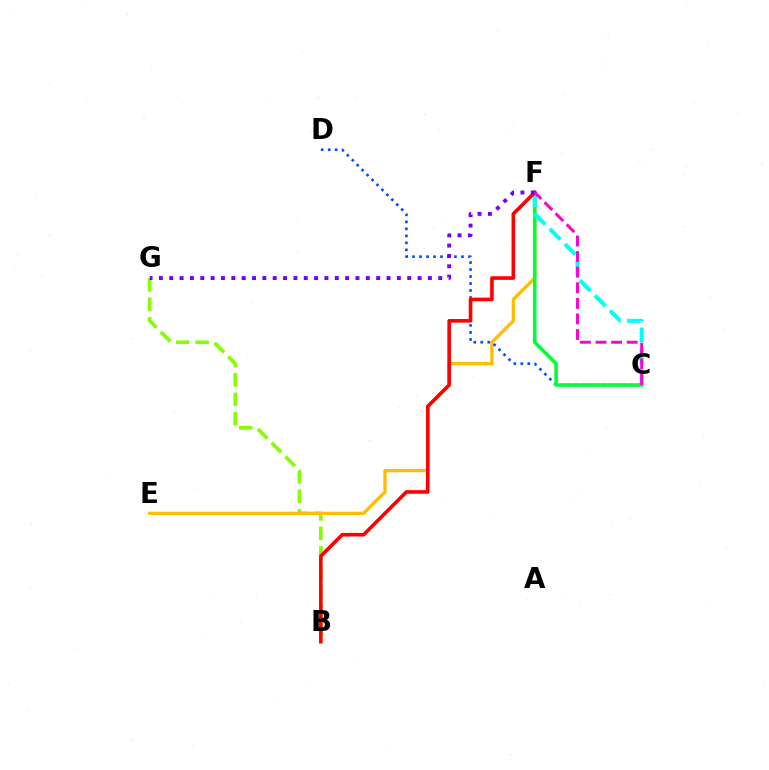{('B', 'G'): [{'color': '#84ff00', 'line_style': 'dashed', 'thickness': 2.64}], ('E', 'F'): [{'color': '#ffbd00', 'line_style': 'solid', 'thickness': 2.39}], ('C', 'D'): [{'color': '#004bff', 'line_style': 'dotted', 'thickness': 1.9}], ('C', 'F'): [{'color': '#00ff39', 'line_style': 'solid', 'thickness': 2.6}, {'color': '#00fff6', 'line_style': 'dashed', 'thickness': 2.9}, {'color': '#ff00cf', 'line_style': 'dashed', 'thickness': 2.12}], ('B', 'F'): [{'color': '#ff0000', 'line_style': 'solid', 'thickness': 2.6}], ('F', 'G'): [{'color': '#7200ff', 'line_style': 'dotted', 'thickness': 2.81}]}